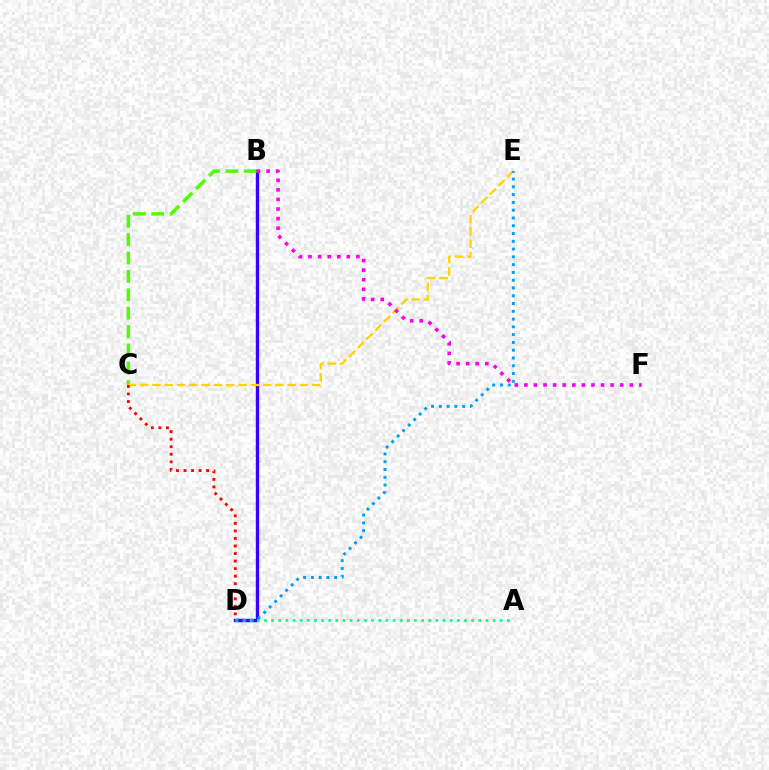{('B', 'D'): [{'color': '#3700ff', 'line_style': 'solid', 'thickness': 2.43}], ('A', 'D'): [{'color': '#00ff86', 'line_style': 'dotted', 'thickness': 1.94}], ('B', 'C'): [{'color': '#4fff00', 'line_style': 'dashed', 'thickness': 2.5}], ('C', 'E'): [{'color': '#ffd500', 'line_style': 'dashed', 'thickness': 1.67}], ('C', 'D'): [{'color': '#ff0000', 'line_style': 'dotted', 'thickness': 2.05}], ('D', 'E'): [{'color': '#009eff', 'line_style': 'dotted', 'thickness': 2.11}], ('B', 'F'): [{'color': '#ff00ed', 'line_style': 'dotted', 'thickness': 2.6}]}